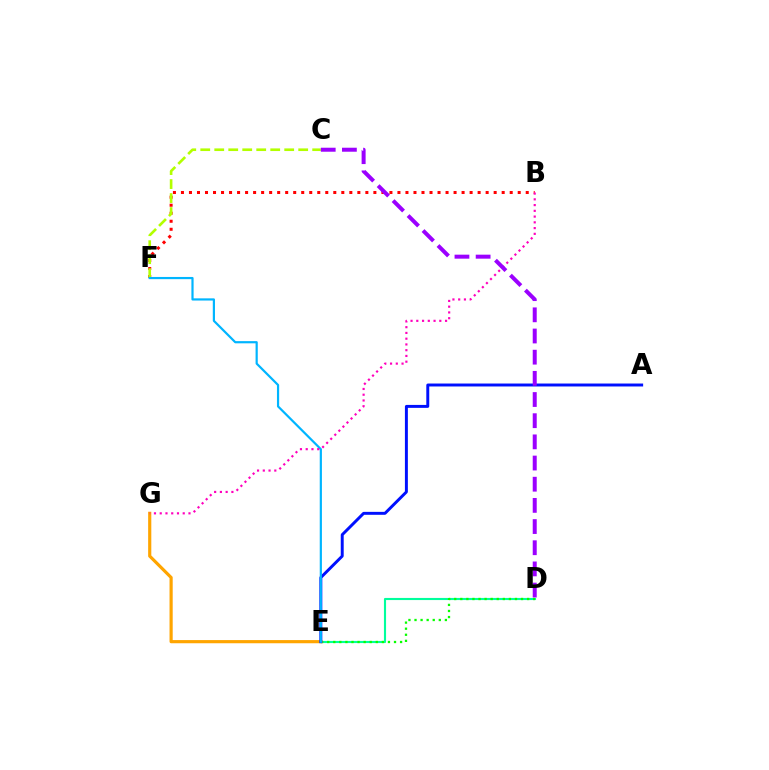{('D', 'E'): [{'color': '#00ff9d', 'line_style': 'solid', 'thickness': 1.53}, {'color': '#08ff00', 'line_style': 'dotted', 'thickness': 1.65}], ('B', 'F'): [{'color': '#ff0000', 'line_style': 'dotted', 'thickness': 2.18}], ('E', 'G'): [{'color': '#ffa500', 'line_style': 'solid', 'thickness': 2.28}], ('A', 'E'): [{'color': '#0010ff', 'line_style': 'solid', 'thickness': 2.12}], ('C', 'F'): [{'color': '#b3ff00', 'line_style': 'dashed', 'thickness': 1.9}], ('E', 'F'): [{'color': '#00b5ff', 'line_style': 'solid', 'thickness': 1.58}], ('B', 'G'): [{'color': '#ff00bd', 'line_style': 'dotted', 'thickness': 1.56}], ('C', 'D'): [{'color': '#9b00ff', 'line_style': 'dashed', 'thickness': 2.88}]}